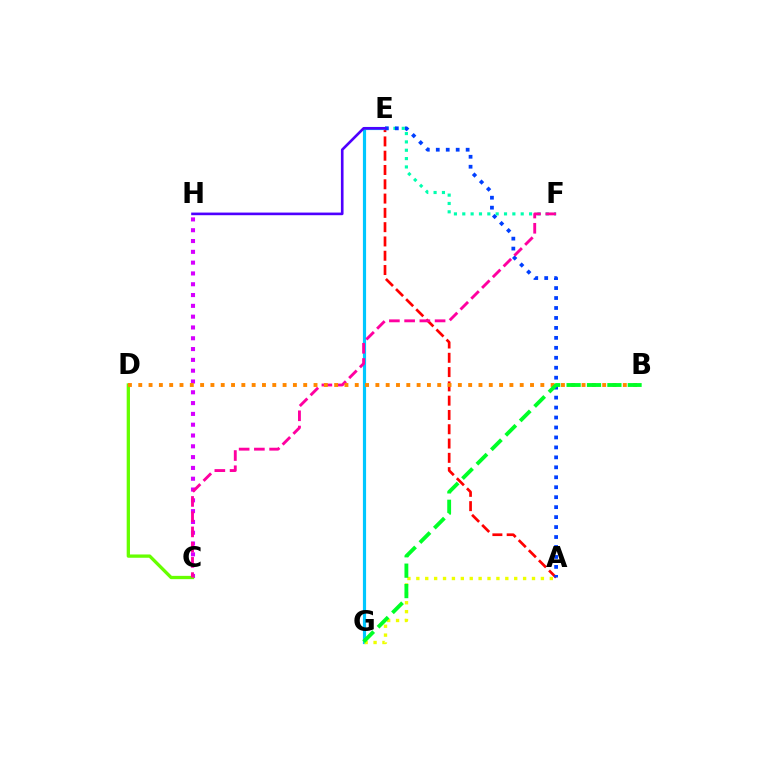{('A', 'E'): [{'color': '#ff0000', 'line_style': 'dashed', 'thickness': 1.94}, {'color': '#003fff', 'line_style': 'dotted', 'thickness': 2.71}], ('C', 'H'): [{'color': '#d600ff', 'line_style': 'dotted', 'thickness': 2.94}], ('E', 'F'): [{'color': '#00ffaf', 'line_style': 'dotted', 'thickness': 2.27}], ('E', 'G'): [{'color': '#00c7ff', 'line_style': 'solid', 'thickness': 2.28}], ('C', 'D'): [{'color': '#66ff00', 'line_style': 'solid', 'thickness': 2.37}], ('C', 'F'): [{'color': '#ff00a0', 'line_style': 'dashed', 'thickness': 2.07}], ('B', 'D'): [{'color': '#ff8800', 'line_style': 'dotted', 'thickness': 2.8}], ('A', 'G'): [{'color': '#eeff00', 'line_style': 'dotted', 'thickness': 2.42}], ('B', 'G'): [{'color': '#00ff27', 'line_style': 'dashed', 'thickness': 2.77}], ('E', 'H'): [{'color': '#4f00ff', 'line_style': 'solid', 'thickness': 1.89}]}